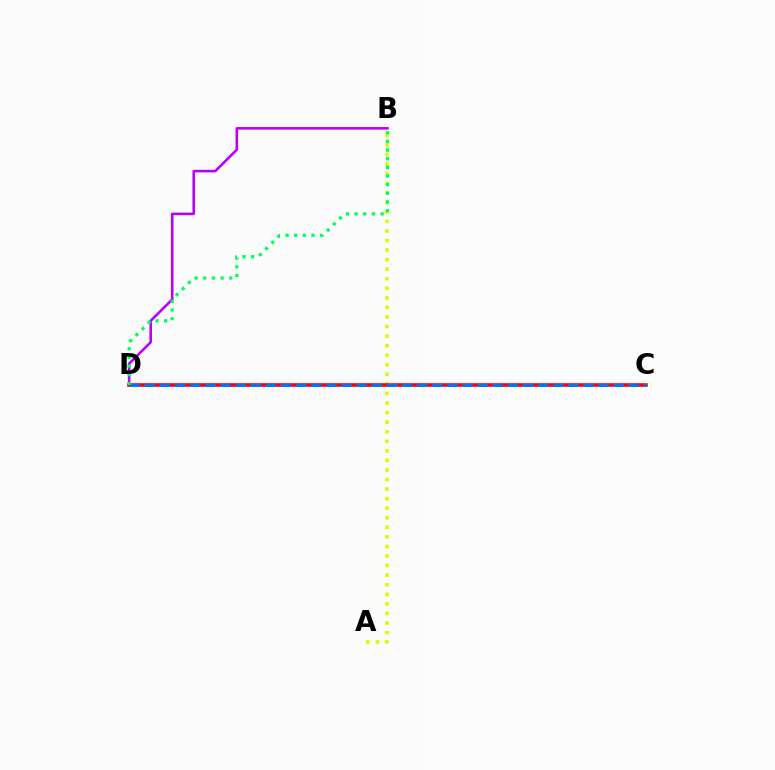{('A', 'B'): [{'color': '#d1ff00', 'line_style': 'dotted', 'thickness': 2.6}], ('B', 'D'): [{'color': '#b900ff', 'line_style': 'solid', 'thickness': 1.86}, {'color': '#00ff5c', 'line_style': 'dotted', 'thickness': 2.35}], ('C', 'D'): [{'color': '#ff0000', 'line_style': 'solid', 'thickness': 2.58}, {'color': '#0074ff', 'line_style': 'dashed', 'thickness': 2.05}]}